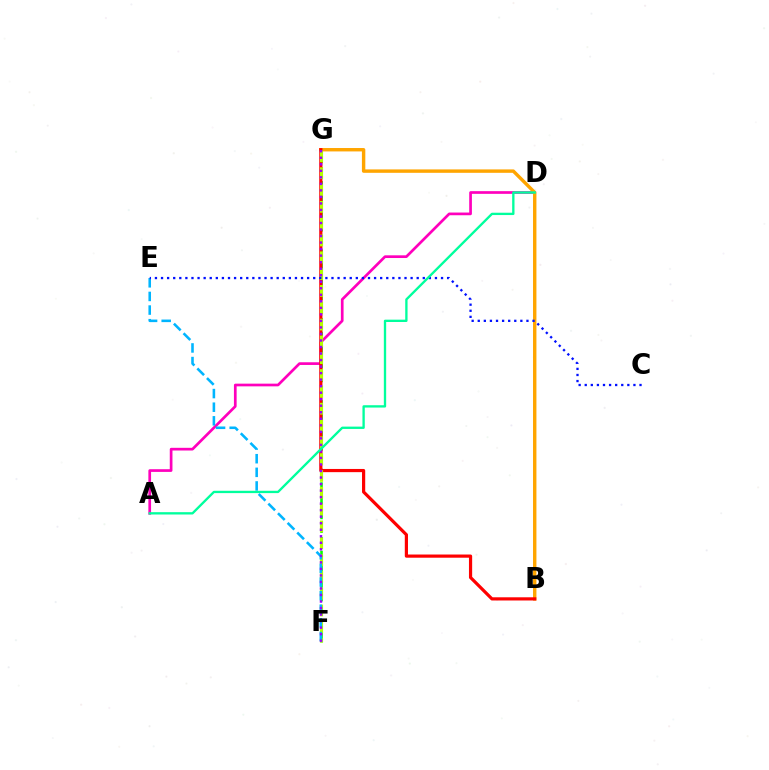{('A', 'D'): [{'color': '#ff00bd', 'line_style': 'solid', 'thickness': 1.94}, {'color': '#00ff9d', 'line_style': 'solid', 'thickness': 1.68}], ('F', 'G'): [{'color': '#08ff00', 'line_style': 'dashed', 'thickness': 1.86}, {'color': '#b3ff00', 'line_style': 'dashed', 'thickness': 2.29}, {'color': '#9b00ff', 'line_style': 'dotted', 'thickness': 1.77}], ('B', 'G'): [{'color': '#ffa500', 'line_style': 'solid', 'thickness': 2.45}, {'color': '#ff0000', 'line_style': 'solid', 'thickness': 2.3}], ('E', 'F'): [{'color': '#00b5ff', 'line_style': 'dashed', 'thickness': 1.85}], ('C', 'E'): [{'color': '#0010ff', 'line_style': 'dotted', 'thickness': 1.65}]}